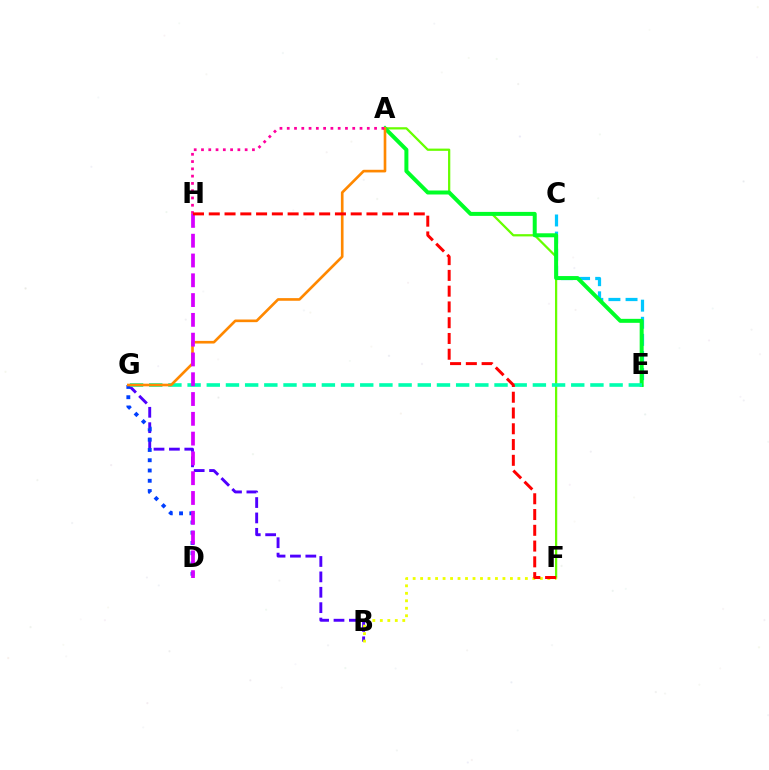{('A', 'F'): [{'color': '#66ff00', 'line_style': 'solid', 'thickness': 1.62}], ('B', 'G'): [{'color': '#4f00ff', 'line_style': 'dashed', 'thickness': 2.09}], ('C', 'E'): [{'color': '#00c7ff', 'line_style': 'dashed', 'thickness': 2.33}], ('A', 'E'): [{'color': '#00ff27', 'line_style': 'solid', 'thickness': 2.87}], ('E', 'G'): [{'color': '#00ffaf', 'line_style': 'dashed', 'thickness': 2.61}], ('D', 'G'): [{'color': '#003fff', 'line_style': 'dotted', 'thickness': 2.79}], ('B', 'F'): [{'color': '#eeff00', 'line_style': 'dotted', 'thickness': 2.03}], ('A', 'G'): [{'color': '#ff8800', 'line_style': 'solid', 'thickness': 1.9}], ('A', 'H'): [{'color': '#ff00a0', 'line_style': 'dotted', 'thickness': 1.98}], ('D', 'H'): [{'color': '#d600ff', 'line_style': 'dashed', 'thickness': 2.69}], ('F', 'H'): [{'color': '#ff0000', 'line_style': 'dashed', 'thickness': 2.14}]}